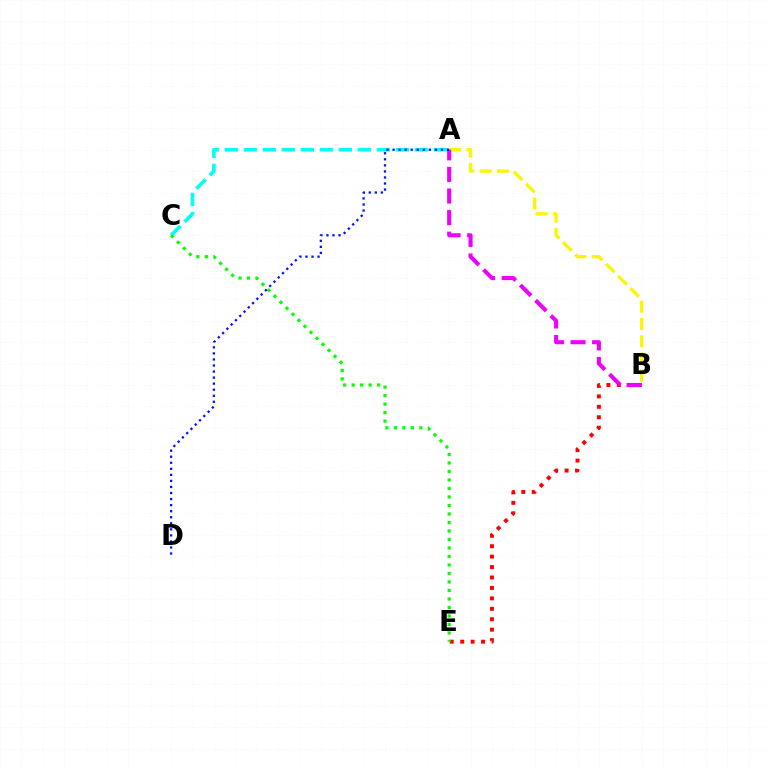{('A', 'C'): [{'color': '#00fff6', 'line_style': 'dashed', 'thickness': 2.58}], ('B', 'E'): [{'color': '#ff0000', 'line_style': 'dotted', 'thickness': 2.84}], ('A', 'B'): [{'color': '#fcf500', 'line_style': 'dashed', 'thickness': 2.34}, {'color': '#ee00ff', 'line_style': 'dashed', 'thickness': 2.93}], ('C', 'E'): [{'color': '#08ff00', 'line_style': 'dotted', 'thickness': 2.31}], ('A', 'D'): [{'color': '#0010ff', 'line_style': 'dotted', 'thickness': 1.64}]}